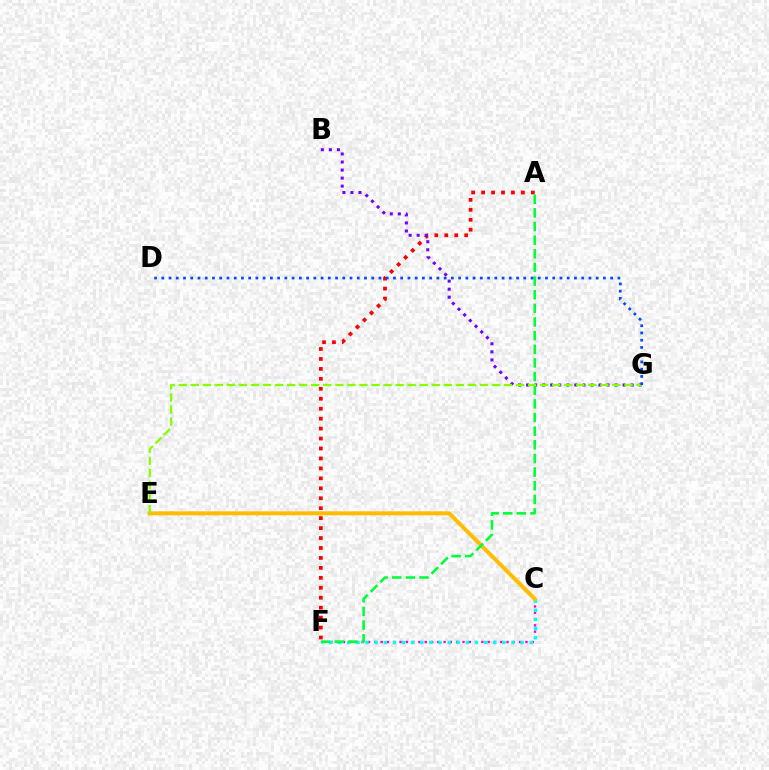{('C', 'F'): [{'color': '#ff00cf', 'line_style': 'dotted', 'thickness': 1.71}, {'color': '#00fff6', 'line_style': 'dotted', 'thickness': 2.48}], ('A', 'F'): [{'color': '#ff0000', 'line_style': 'dotted', 'thickness': 2.7}, {'color': '#00ff39', 'line_style': 'dashed', 'thickness': 1.85}], ('B', 'G'): [{'color': '#7200ff', 'line_style': 'dotted', 'thickness': 2.18}], ('C', 'E'): [{'color': '#ffbd00', 'line_style': 'solid', 'thickness': 2.87}], ('E', 'G'): [{'color': '#84ff00', 'line_style': 'dashed', 'thickness': 1.64}], ('D', 'G'): [{'color': '#004bff', 'line_style': 'dotted', 'thickness': 1.97}]}